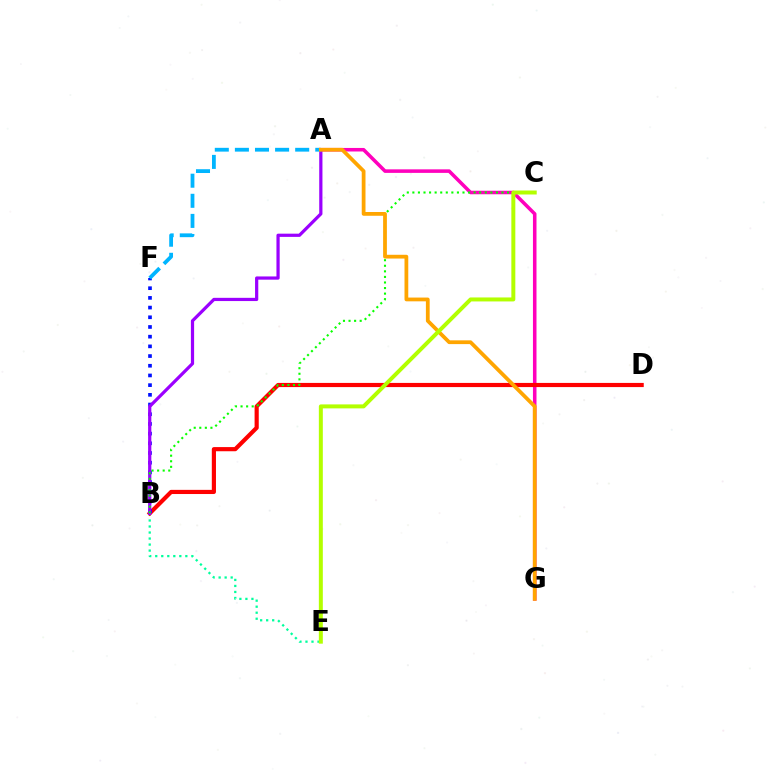{('A', 'G'): [{'color': '#ff00bd', 'line_style': 'solid', 'thickness': 2.55}, {'color': '#ffa500', 'line_style': 'solid', 'thickness': 2.71}], ('B', 'E'): [{'color': '#00ff9d', 'line_style': 'dotted', 'thickness': 1.64}], ('B', 'D'): [{'color': '#ff0000', 'line_style': 'solid', 'thickness': 3.0}], ('B', 'F'): [{'color': '#0010ff', 'line_style': 'dotted', 'thickness': 2.63}], ('A', 'B'): [{'color': '#9b00ff', 'line_style': 'solid', 'thickness': 2.32}], ('A', 'F'): [{'color': '#00b5ff', 'line_style': 'dashed', 'thickness': 2.73}], ('B', 'C'): [{'color': '#08ff00', 'line_style': 'dotted', 'thickness': 1.51}], ('C', 'E'): [{'color': '#b3ff00', 'line_style': 'solid', 'thickness': 2.87}]}